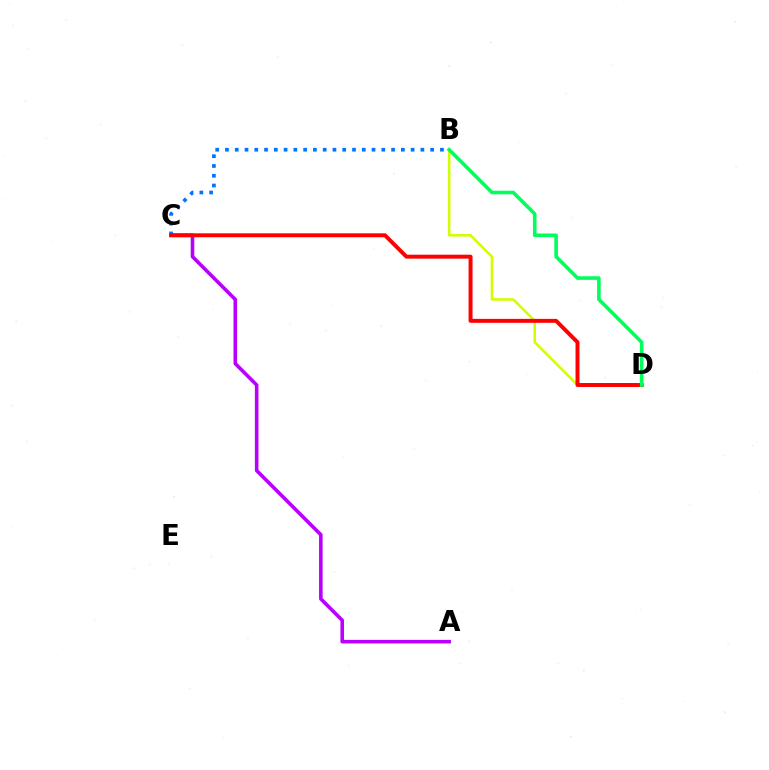{('B', 'C'): [{'color': '#0074ff', 'line_style': 'dotted', 'thickness': 2.65}], ('A', 'C'): [{'color': '#b900ff', 'line_style': 'solid', 'thickness': 2.59}], ('B', 'D'): [{'color': '#d1ff00', 'line_style': 'solid', 'thickness': 1.84}, {'color': '#00ff5c', 'line_style': 'solid', 'thickness': 2.58}], ('C', 'D'): [{'color': '#ff0000', 'line_style': 'solid', 'thickness': 2.84}]}